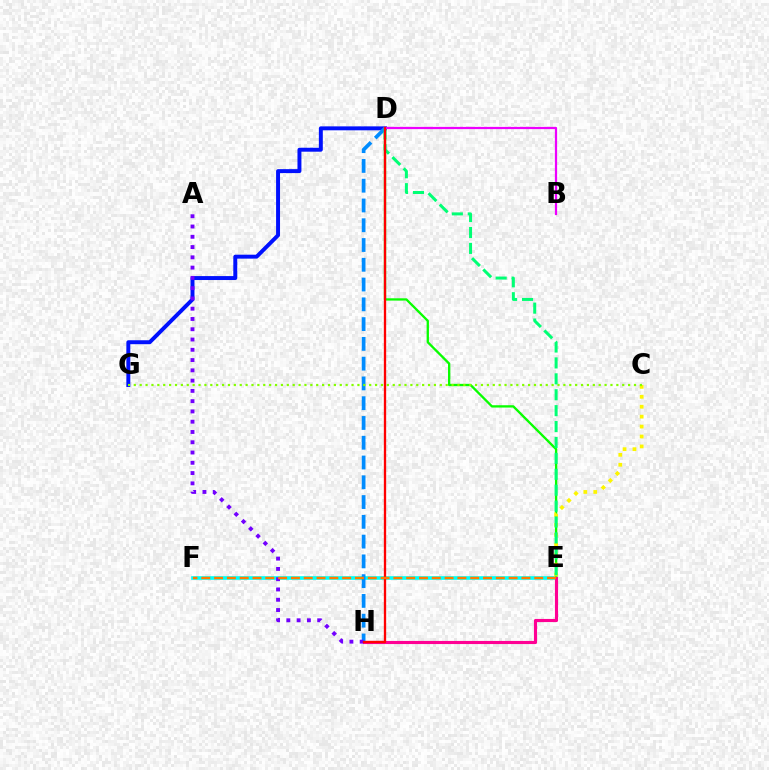{('D', 'G'): [{'color': '#0010ff', 'line_style': 'solid', 'thickness': 2.84}], ('E', 'F'): [{'color': '#00fff6', 'line_style': 'solid', 'thickness': 2.6}, {'color': '#ff7c00', 'line_style': 'dashed', 'thickness': 1.74}], ('D', 'E'): [{'color': '#08ff00', 'line_style': 'solid', 'thickness': 1.67}, {'color': '#00ff74', 'line_style': 'dashed', 'thickness': 2.16}], ('E', 'H'): [{'color': '#ff0094', 'line_style': 'solid', 'thickness': 2.24}], ('D', 'H'): [{'color': '#008cff', 'line_style': 'dashed', 'thickness': 2.69}, {'color': '#ff0000', 'line_style': 'solid', 'thickness': 1.67}], ('C', 'E'): [{'color': '#fcf500', 'line_style': 'dotted', 'thickness': 2.7}], ('A', 'H'): [{'color': '#7200ff', 'line_style': 'dotted', 'thickness': 2.79}], ('C', 'G'): [{'color': '#84ff00', 'line_style': 'dotted', 'thickness': 1.6}], ('B', 'D'): [{'color': '#ee00ff', 'line_style': 'solid', 'thickness': 1.61}]}